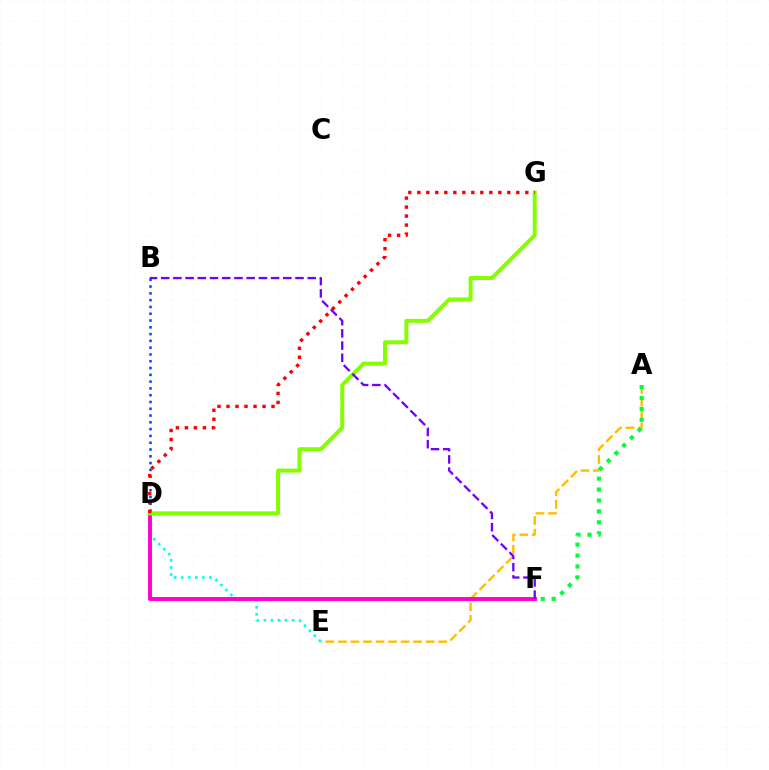{('A', 'E'): [{'color': '#ffbd00', 'line_style': 'dashed', 'thickness': 1.7}], ('D', 'E'): [{'color': '#00fff6', 'line_style': 'dotted', 'thickness': 1.92}], ('D', 'F'): [{'color': '#ff00cf', 'line_style': 'solid', 'thickness': 2.81}], ('B', 'D'): [{'color': '#004bff', 'line_style': 'dotted', 'thickness': 1.84}], ('A', 'F'): [{'color': '#00ff39', 'line_style': 'dotted', 'thickness': 2.97}], ('D', 'G'): [{'color': '#84ff00', 'line_style': 'solid', 'thickness': 2.86}, {'color': '#ff0000', 'line_style': 'dotted', 'thickness': 2.45}], ('B', 'F'): [{'color': '#7200ff', 'line_style': 'dashed', 'thickness': 1.66}]}